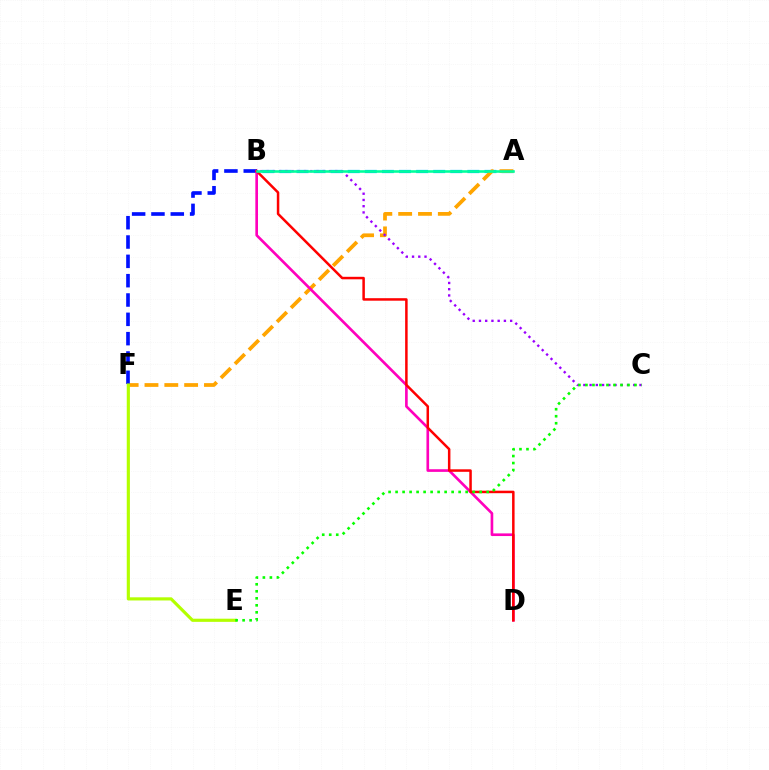{('A', 'B'): [{'color': '#00b5ff', 'line_style': 'dashed', 'thickness': 2.32}, {'color': '#00ff9d', 'line_style': 'solid', 'thickness': 1.86}], ('A', 'F'): [{'color': '#ffa500', 'line_style': 'dashed', 'thickness': 2.69}], ('B', 'F'): [{'color': '#0010ff', 'line_style': 'dashed', 'thickness': 2.63}], ('E', 'F'): [{'color': '#b3ff00', 'line_style': 'solid', 'thickness': 2.27}], ('B', 'D'): [{'color': '#ff00bd', 'line_style': 'solid', 'thickness': 1.91}, {'color': '#ff0000', 'line_style': 'solid', 'thickness': 1.8}], ('B', 'C'): [{'color': '#9b00ff', 'line_style': 'dotted', 'thickness': 1.69}], ('C', 'E'): [{'color': '#08ff00', 'line_style': 'dotted', 'thickness': 1.9}]}